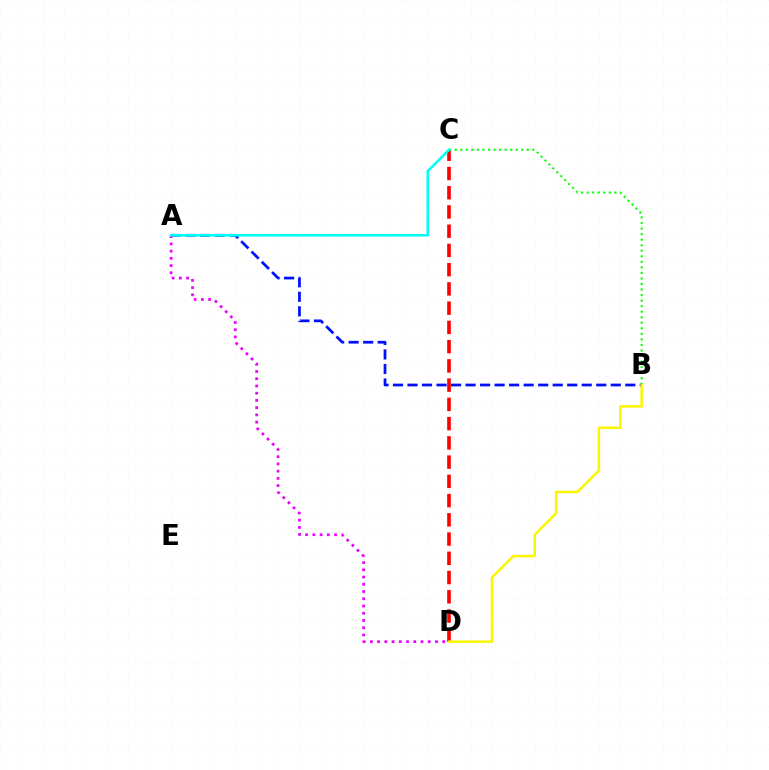{('A', 'B'): [{'color': '#0010ff', 'line_style': 'dashed', 'thickness': 1.97}], ('A', 'D'): [{'color': '#ee00ff', 'line_style': 'dotted', 'thickness': 1.97}], ('C', 'D'): [{'color': '#ff0000', 'line_style': 'dashed', 'thickness': 2.61}], ('B', 'C'): [{'color': '#08ff00', 'line_style': 'dotted', 'thickness': 1.51}], ('B', 'D'): [{'color': '#fcf500', 'line_style': 'solid', 'thickness': 1.81}], ('A', 'C'): [{'color': '#00fff6', 'line_style': 'solid', 'thickness': 1.86}]}